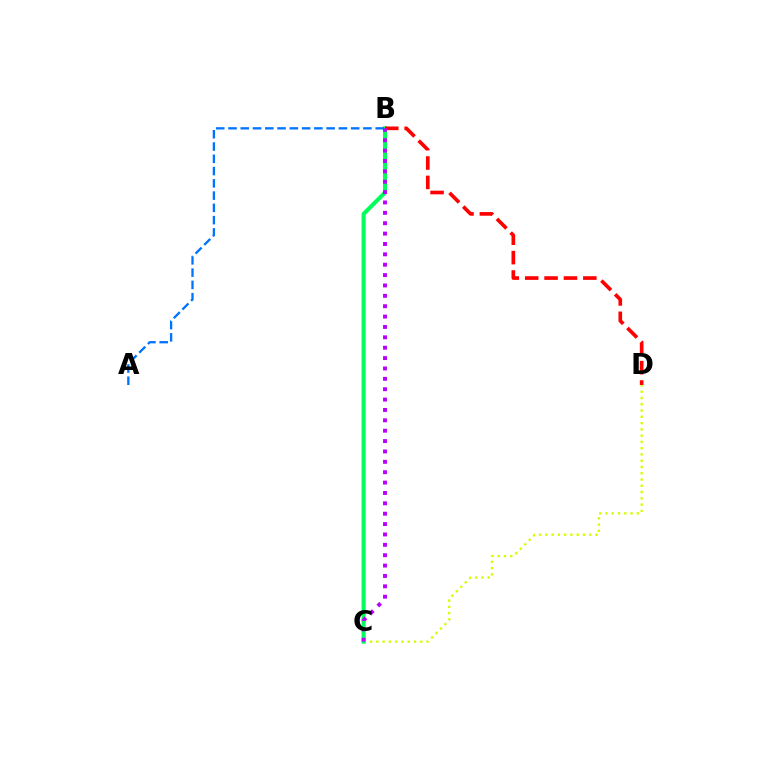{('C', 'D'): [{'color': '#d1ff00', 'line_style': 'dotted', 'thickness': 1.7}], ('B', 'C'): [{'color': '#00ff5c', 'line_style': 'solid', 'thickness': 2.92}, {'color': '#b900ff', 'line_style': 'dotted', 'thickness': 2.82}], ('A', 'B'): [{'color': '#0074ff', 'line_style': 'dashed', 'thickness': 1.67}], ('B', 'D'): [{'color': '#ff0000', 'line_style': 'dashed', 'thickness': 2.63}]}